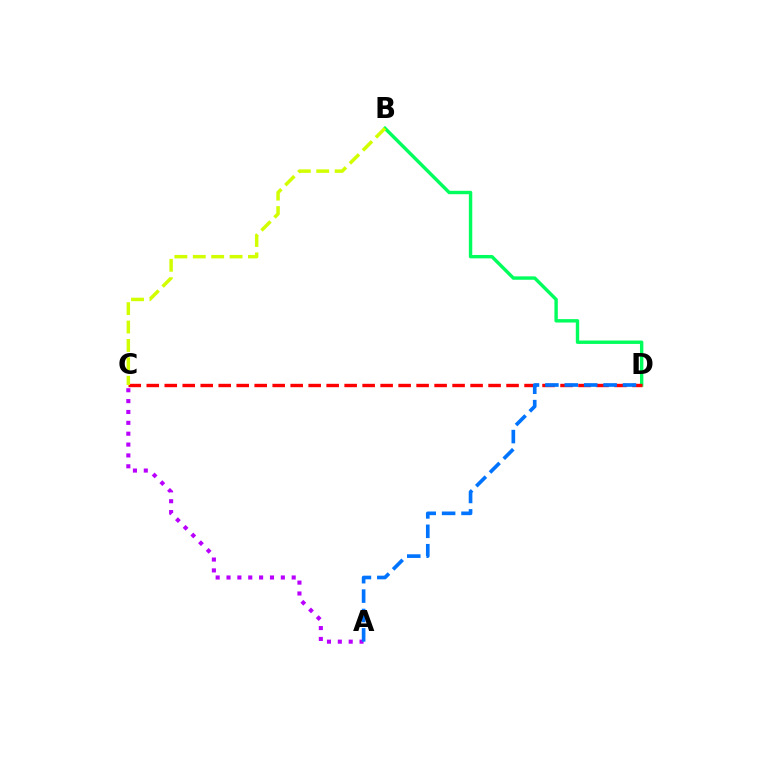{('B', 'D'): [{'color': '#00ff5c', 'line_style': 'solid', 'thickness': 2.45}], ('C', 'D'): [{'color': '#ff0000', 'line_style': 'dashed', 'thickness': 2.44}], ('A', 'C'): [{'color': '#b900ff', 'line_style': 'dotted', 'thickness': 2.95}], ('A', 'D'): [{'color': '#0074ff', 'line_style': 'dashed', 'thickness': 2.64}], ('B', 'C'): [{'color': '#d1ff00', 'line_style': 'dashed', 'thickness': 2.5}]}